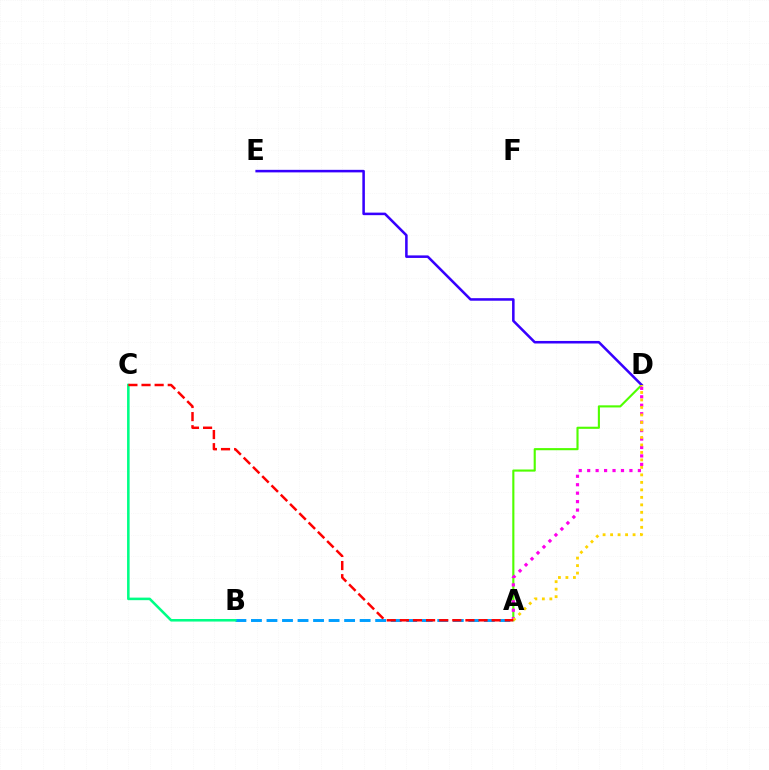{('A', 'B'): [{'color': '#009eff', 'line_style': 'dashed', 'thickness': 2.11}], ('B', 'C'): [{'color': '#00ff86', 'line_style': 'solid', 'thickness': 1.85}], ('A', 'D'): [{'color': '#4fff00', 'line_style': 'solid', 'thickness': 1.53}, {'color': '#ff00ed', 'line_style': 'dotted', 'thickness': 2.3}, {'color': '#ffd500', 'line_style': 'dotted', 'thickness': 2.04}], ('D', 'E'): [{'color': '#3700ff', 'line_style': 'solid', 'thickness': 1.83}], ('A', 'C'): [{'color': '#ff0000', 'line_style': 'dashed', 'thickness': 1.78}]}